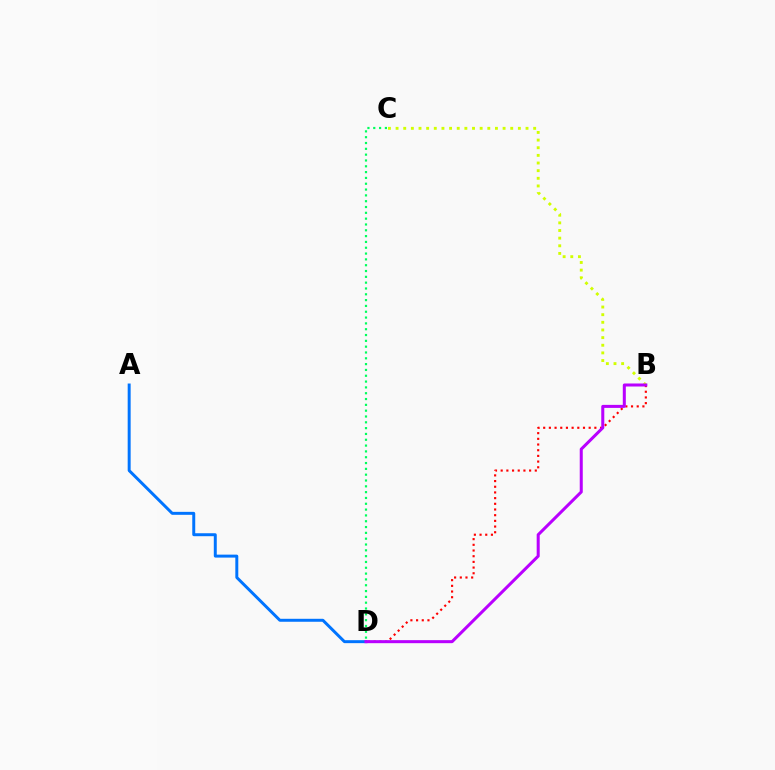{('B', 'D'): [{'color': '#ff0000', 'line_style': 'dotted', 'thickness': 1.54}, {'color': '#b900ff', 'line_style': 'solid', 'thickness': 2.18}], ('A', 'D'): [{'color': '#0074ff', 'line_style': 'solid', 'thickness': 2.13}], ('B', 'C'): [{'color': '#d1ff00', 'line_style': 'dotted', 'thickness': 2.08}], ('C', 'D'): [{'color': '#00ff5c', 'line_style': 'dotted', 'thickness': 1.58}]}